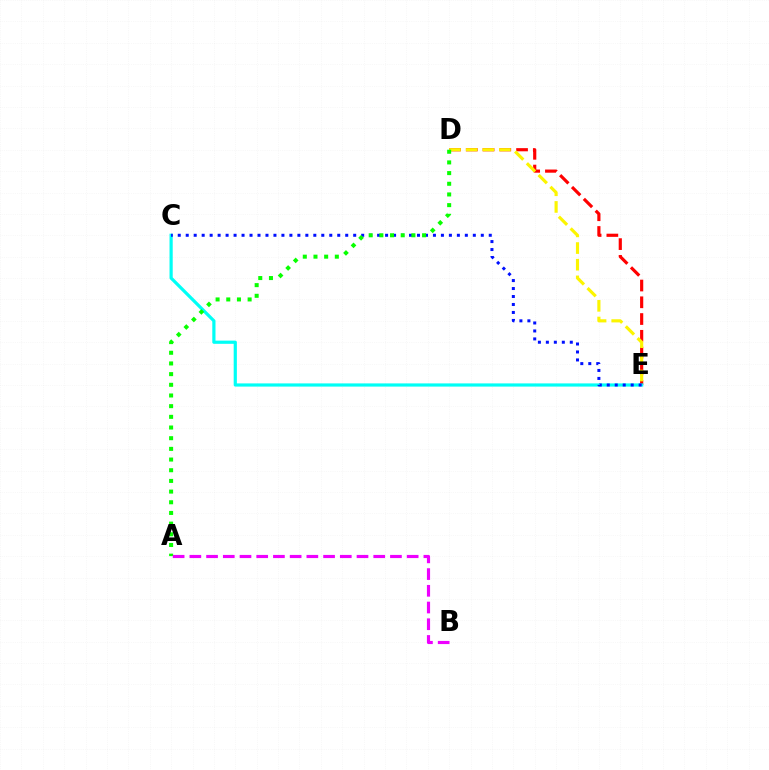{('D', 'E'): [{'color': '#ff0000', 'line_style': 'dashed', 'thickness': 2.28}, {'color': '#fcf500', 'line_style': 'dashed', 'thickness': 2.26}], ('C', 'E'): [{'color': '#00fff6', 'line_style': 'solid', 'thickness': 2.3}, {'color': '#0010ff', 'line_style': 'dotted', 'thickness': 2.17}], ('A', 'D'): [{'color': '#08ff00', 'line_style': 'dotted', 'thickness': 2.9}], ('A', 'B'): [{'color': '#ee00ff', 'line_style': 'dashed', 'thickness': 2.27}]}